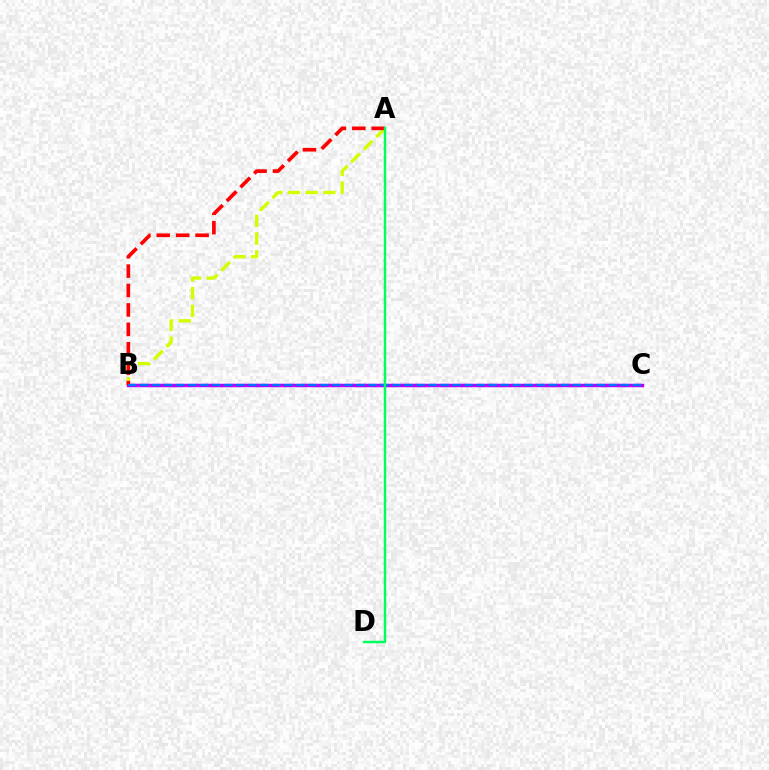{('A', 'B'): [{'color': '#d1ff00', 'line_style': 'dashed', 'thickness': 2.41}, {'color': '#ff0000', 'line_style': 'dashed', 'thickness': 2.64}], ('B', 'C'): [{'color': '#b900ff', 'line_style': 'solid', 'thickness': 2.49}, {'color': '#0074ff', 'line_style': 'dashed', 'thickness': 1.63}], ('A', 'D'): [{'color': '#00ff5c', 'line_style': 'solid', 'thickness': 1.75}]}